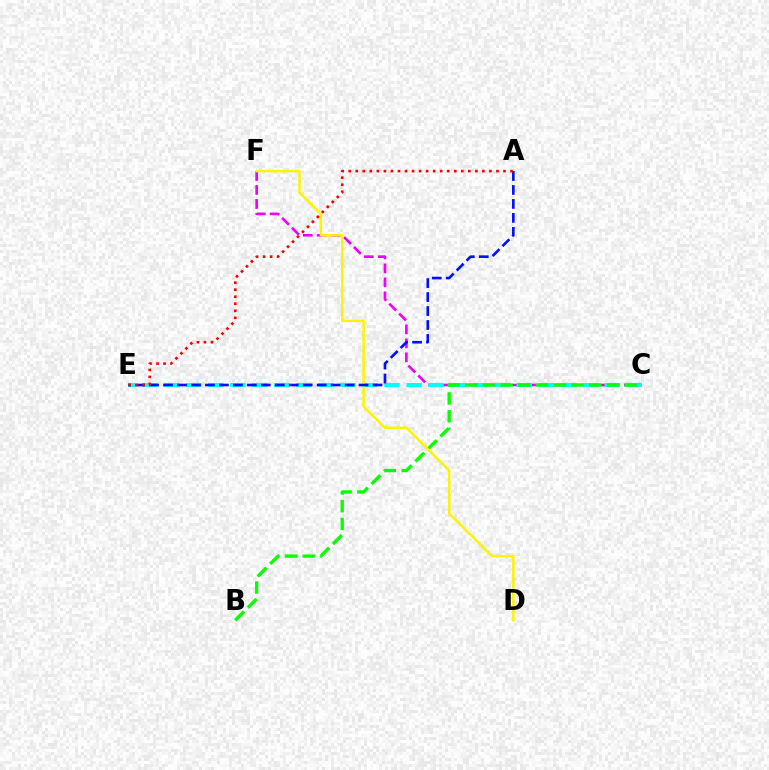{('C', 'F'): [{'color': '#ee00ff', 'line_style': 'dashed', 'thickness': 1.9}], ('C', 'E'): [{'color': '#00fff6', 'line_style': 'dashed', 'thickness': 2.99}], ('B', 'C'): [{'color': '#08ff00', 'line_style': 'dashed', 'thickness': 2.41}], ('D', 'F'): [{'color': '#fcf500', 'line_style': 'solid', 'thickness': 1.8}], ('A', 'E'): [{'color': '#0010ff', 'line_style': 'dashed', 'thickness': 1.9}, {'color': '#ff0000', 'line_style': 'dotted', 'thickness': 1.91}]}